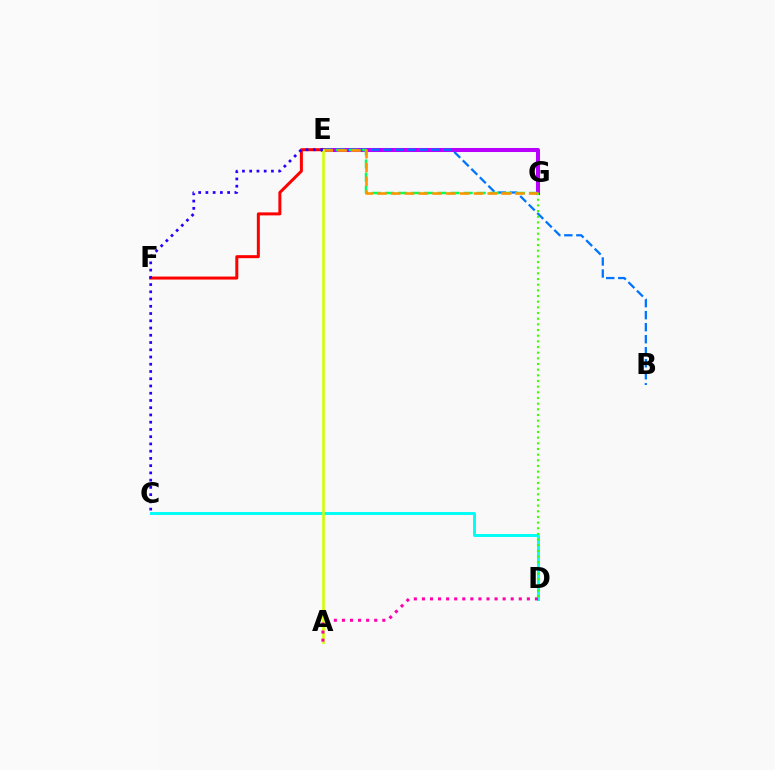{('E', 'G'): [{'color': '#b900ff', 'line_style': 'solid', 'thickness': 2.9}, {'color': '#00ff5c', 'line_style': 'dashed', 'thickness': 1.78}, {'color': '#ff9400', 'line_style': 'dashed', 'thickness': 1.87}], ('B', 'E'): [{'color': '#0074ff', 'line_style': 'dashed', 'thickness': 1.63}], ('C', 'D'): [{'color': '#00fff6', 'line_style': 'solid', 'thickness': 2.12}], ('E', 'F'): [{'color': '#ff0000', 'line_style': 'solid', 'thickness': 2.16}], ('A', 'E'): [{'color': '#d1ff00', 'line_style': 'solid', 'thickness': 1.87}], ('A', 'D'): [{'color': '#ff00ac', 'line_style': 'dotted', 'thickness': 2.19}], ('C', 'E'): [{'color': '#2500ff', 'line_style': 'dotted', 'thickness': 1.97}], ('D', 'G'): [{'color': '#3dff00', 'line_style': 'dotted', 'thickness': 1.54}]}